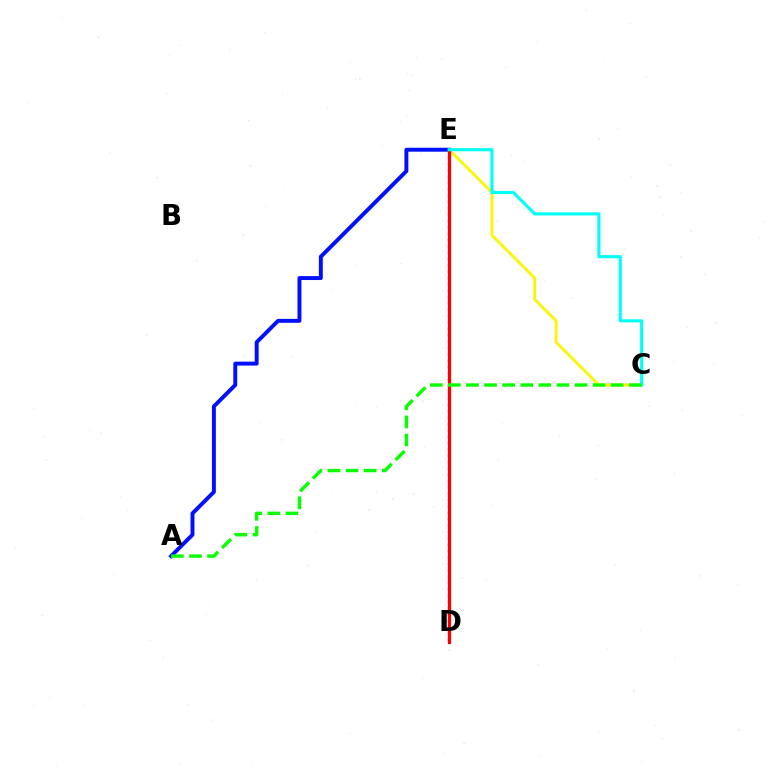{('C', 'E'): [{'color': '#fcf500', 'line_style': 'solid', 'thickness': 2.02}, {'color': '#00fff6', 'line_style': 'solid', 'thickness': 2.24}], ('A', 'E'): [{'color': '#0010ff', 'line_style': 'solid', 'thickness': 2.83}], ('D', 'E'): [{'color': '#ee00ff', 'line_style': 'dotted', 'thickness': 1.72}, {'color': '#ff0000', 'line_style': 'solid', 'thickness': 2.32}], ('A', 'C'): [{'color': '#08ff00', 'line_style': 'dashed', 'thickness': 2.46}]}